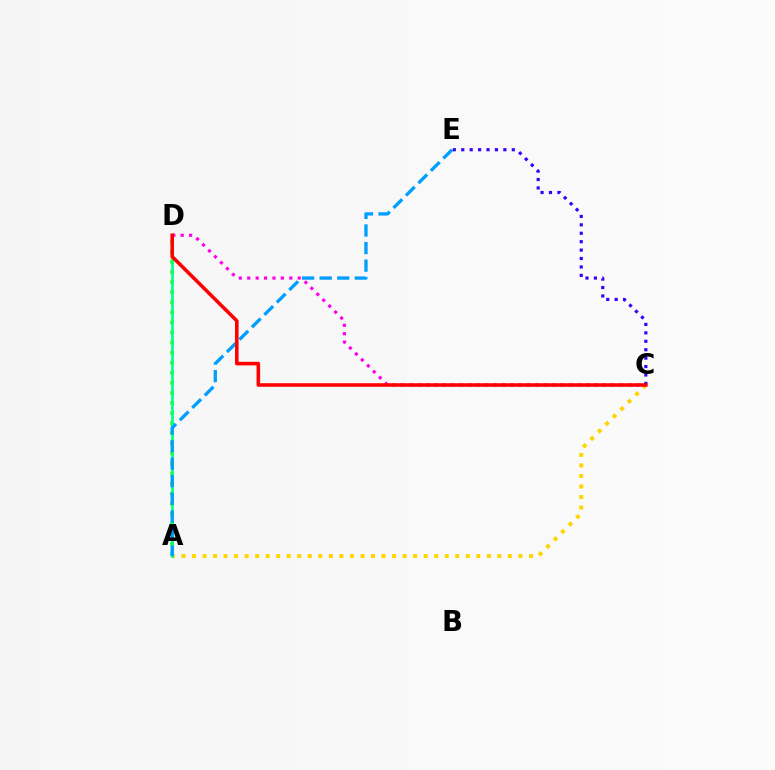{('A', 'C'): [{'color': '#ffd500', 'line_style': 'dotted', 'thickness': 2.86}], ('A', 'D'): [{'color': '#4fff00', 'line_style': 'dotted', 'thickness': 2.74}, {'color': '#00ff86', 'line_style': 'solid', 'thickness': 1.93}], ('C', 'E'): [{'color': '#3700ff', 'line_style': 'dotted', 'thickness': 2.29}], ('A', 'E'): [{'color': '#009eff', 'line_style': 'dashed', 'thickness': 2.39}], ('C', 'D'): [{'color': '#ff00ed', 'line_style': 'dotted', 'thickness': 2.29}, {'color': '#ff0000', 'line_style': 'solid', 'thickness': 2.57}]}